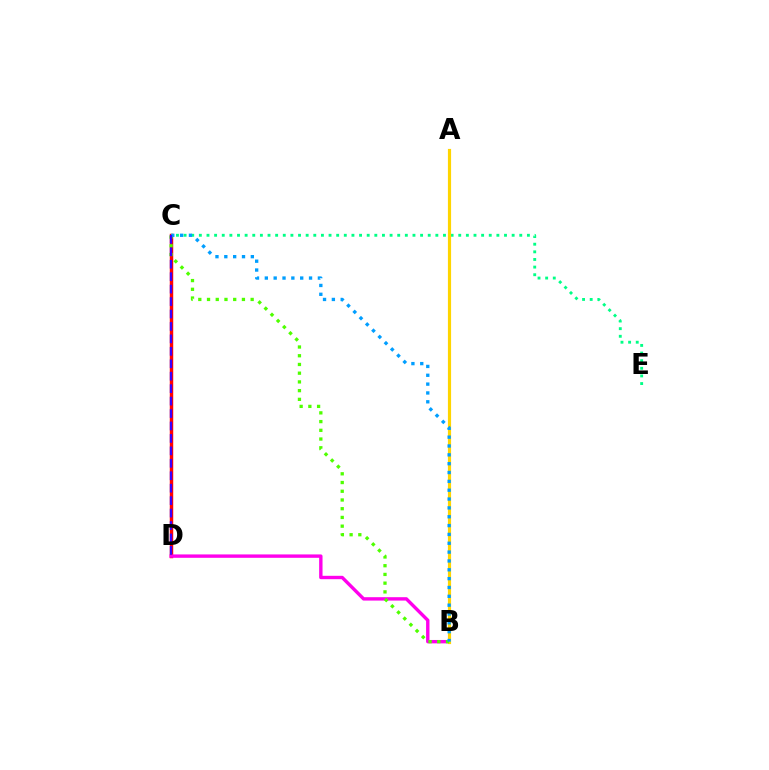{('C', 'D'): [{'color': '#ff0000', 'line_style': 'solid', 'thickness': 2.48}, {'color': '#3700ff', 'line_style': 'dashed', 'thickness': 1.69}], ('C', 'E'): [{'color': '#00ff86', 'line_style': 'dotted', 'thickness': 2.07}], ('B', 'D'): [{'color': '#ff00ed', 'line_style': 'solid', 'thickness': 2.44}], ('A', 'B'): [{'color': '#ffd500', 'line_style': 'solid', 'thickness': 2.29}], ('B', 'C'): [{'color': '#4fff00', 'line_style': 'dotted', 'thickness': 2.37}, {'color': '#009eff', 'line_style': 'dotted', 'thickness': 2.4}]}